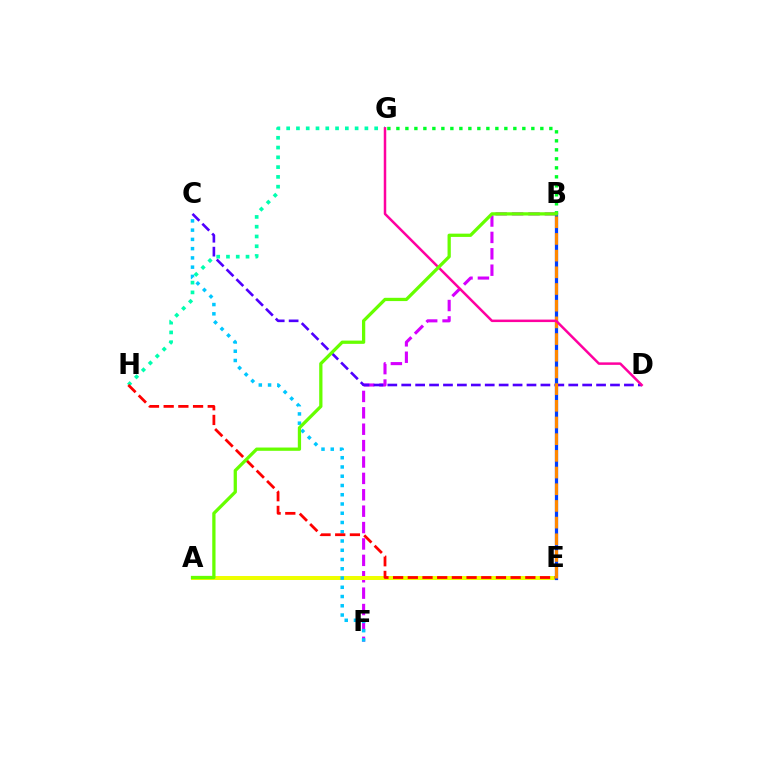{('B', 'F'): [{'color': '#d600ff', 'line_style': 'dashed', 'thickness': 2.23}], ('A', 'E'): [{'color': '#eeff00', 'line_style': 'solid', 'thickness': 2.88}], ('C', 'F'): [{'color': '#00c7ff', 'line_style': 'dotted', 'thickness': 2.51}], ('G', 'H'): [{'color': '#00ffaf', 'line_style': 'dotted', 'thickness': 2.66}], ('C', 'D'): [{'color': '#4f00ff', 'line_style': 'dashed', 'thickness': 1.89}], ('E', 'H'): [{'color': '#ff0000', 'line_style': 'dashed', 'thickness': 2.0}], ('B', 'E'): [{'color': '#003fff', 'line_style': 'solid', 'thickness': 2.32}, {'color': '#ff8800', 'line_style': 'dashed', 'thickness': 2.27}], ('B', 'G'): [{'color': '#00ff27', 'line_style': 'dotted', 'thickness': 2.44}], ('D', 'G'): [{'color': '#ff00a0', 'line_style': 'solid', 'thickness': 1.8}], ('A', 'B'): [{'color': '#66ff00', 'line_style': 'solid', 'thickness': 2.35}]}